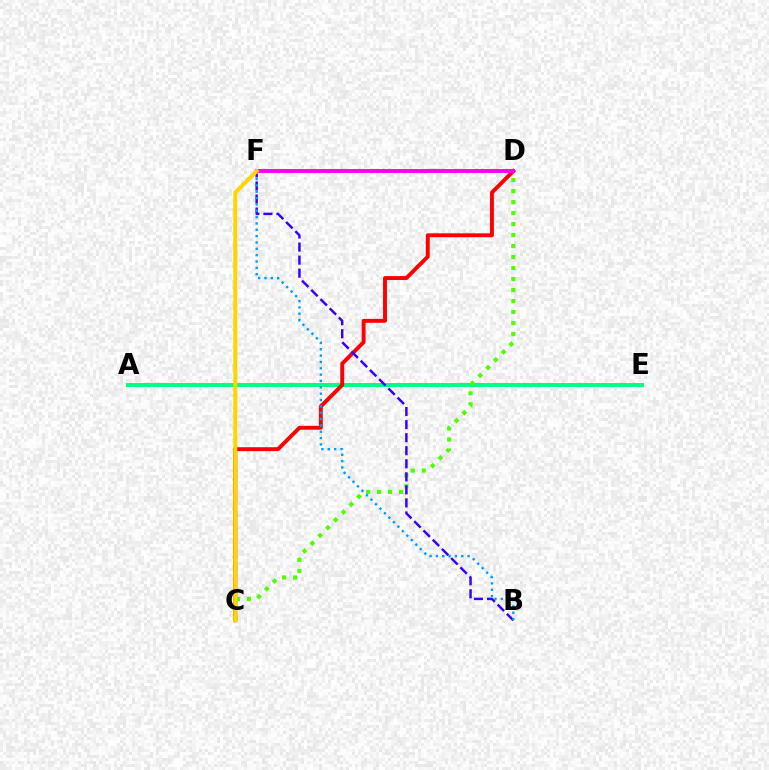{('A', 'E'): [{'color': '#00ff86', 'line_style': 'solid', 'thickness': 2.86}], ('C', 'D'): [{'color': '#ff0000', 'line_style': 'solid', 'thickness': 2.81}, {'color': '#4fff00', 'line_style': 'dotted', 'thickness': 2.99}], ('D', 'F'): [{'color': '#ff00ed', 'line_style': 'solid', 'thickness': 2.82}], ('B', 'F'): [{'color': '#3700ff', 'line_style': 'dashed', 'thickness': 1.77}, {'color': '#009eff', 'line_style': 'dotted', 'thickness': 1.72}], ('C', 'F'): [{'color': '#ffd500', 'line_style': 'solid', 'thickness': 2.83}]}